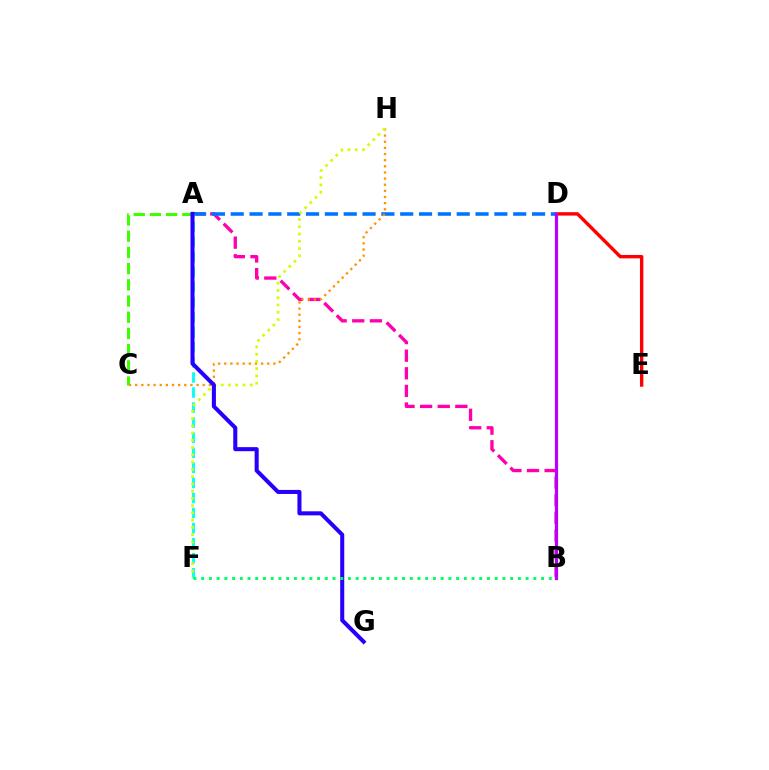{('A', 'C'): [{'color': '#3dff00', 'line_style': 'dashed', 'thickness': 2.2}], ('A', 'B'): [{'color': '#ff00ac', 'line_style': 'dashed', 'thickness': 2.39}], ('D', 'E'): [{'color': '#ff0000', 'line_style': 'solid', 'thickness': 2.44}], ('A', 'D'): [{'color': '#0074ff', 'line_style': 'dashed', 'thickness': 2.56}], ('A', 'F'): [{'color': '#00fff6', 'line_style': 'dashed', 'thickness': 2.05}], ('C', 'H'): [{'color': '#ff9400', 'line_style': 'dotted', 'thickness': 1.67}], ('F', 'H'): [{'color': '#d1ff00', 'line_style': 'dotted', 'thickness': 1.97}], ('A', 'G'): [{'color': '#2500ff', 'line_style': 'solid', 'thickness': 2.91}], ('B', 'D'): [{'color': '#b900ff', 'line_style': 'solid', 'thickness': 2.29}], ('B', 'F'): [{'color': '#00ff5c', 'line_style': 'dotted', 'thickness': 2.1}]}